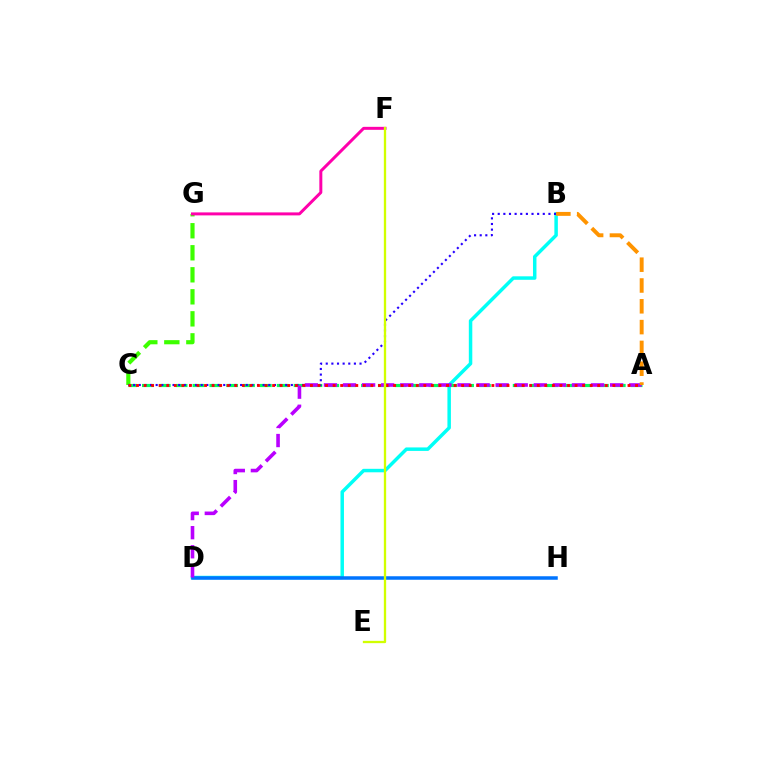{('C', 'G'): [{'color': '#3dff00', 'line_style': 'dashed', 'thickness': 2.99}], ('B', 'D'): [{'color': '#00fff6', 'line_style': 'solid', 'thickness': 2.5}], ('A', 'C'): [{'color': '#00ff5c', 'line_style': 'dashed', 'thickness': 2.29}, {'color': '#ff0000', 'line_style': 'dotted', 'thickness': 2.05}], ('B', 'C'): [{'color': '#2500ff', 'line_style': 'dotted', 'thickness': 1.53}], ('F', 'G'): [{'color': '#ff00ac', 'line_style': 'solid', 'thickness': 2.15}], ('D', 'H'): [{'color': '#0074ff', 'line_style': 'solid', 'thickness': 2.53}], ('A', 'D'): [{'color': '#b900ff', 'line_style': 'dashed', 'thickness': 2.59}], ('A', 'B'): [{'color': '#ff9400', 'line_style': 'dashed', 'thickness': 2.83}], ('E', 'F'): [{'color': '#d1ff00', 'line_style': 'solid', 'thickness': 1.66}]}